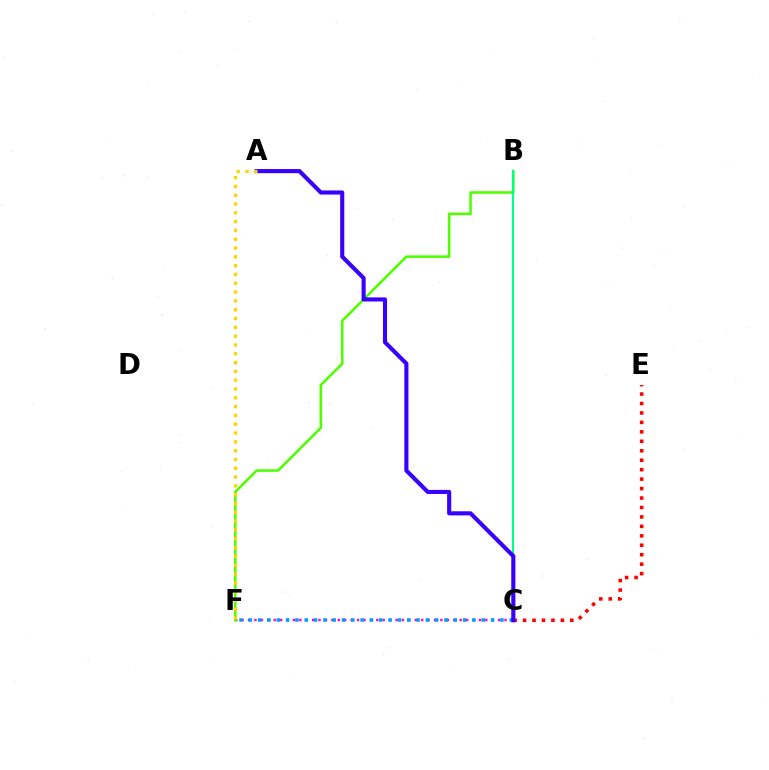{('C', 'E'): [{'color': '#ff0000', 'line_style': 'dotted', 'thickness': 2.57}], ('C', 'F'): [{'color': '#ff00ed', 'line_style': 'dotted', 'thickness': 1.74}, {'color': '#009eff', 'line_style': 'dotted', 'thickness': 2.53}], ('B', 'F'): [{'color': '#4fff00', 'line_style': 'solid', 'thickness': 1.84}], ('B', 'C'): [{'color': '#00ff86', 'line_style': 'solid', 'thickness': 1.53}], ('A', 'C'): [{'color': '#3700ff', 'line_style': 'solid', 'thickness': 2.96}], ('A', 'F'): [{'color': '#ffd500', 'line_style': 'dotted', 'thickness': 2.39}]}